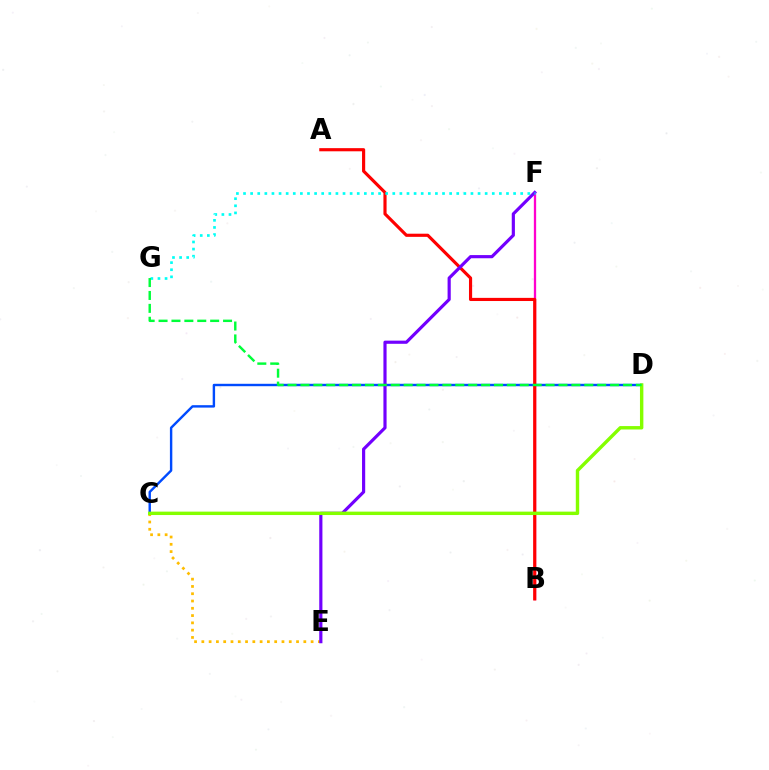{('B', 'F'): [{'color': '#ff00cf', 'line_style': 'solid', 'thickness': 1.66}], ('C', 'D'): [{'color': '#004bff', 'line_style': 'solid', 'thickness': 1.74}, {'color': '#84ff00', 'line_style': 'solid', 'thickness': 2.46}], ('C', 'E'): [{'color': '#ffbd00', 'line_style': 'dotted', 'thickness': 1.98}], ('A', 'B'): [{'color': '#ff0000', 'line_style': 'solid', 'thickness': 2.27}], ('E', 'F'): [{'color': '#7200ff', 'line_style': 'solid', 'thickness': 2.28}], ('F', 'G'): [{'color': '#00fff6', 'line_style': 'dotted', 'thickness': 1.93}], ('D', 'G'): [{'color': '#00ff39', 'line_style': 'dashed', 'thickness': 1.75}]}